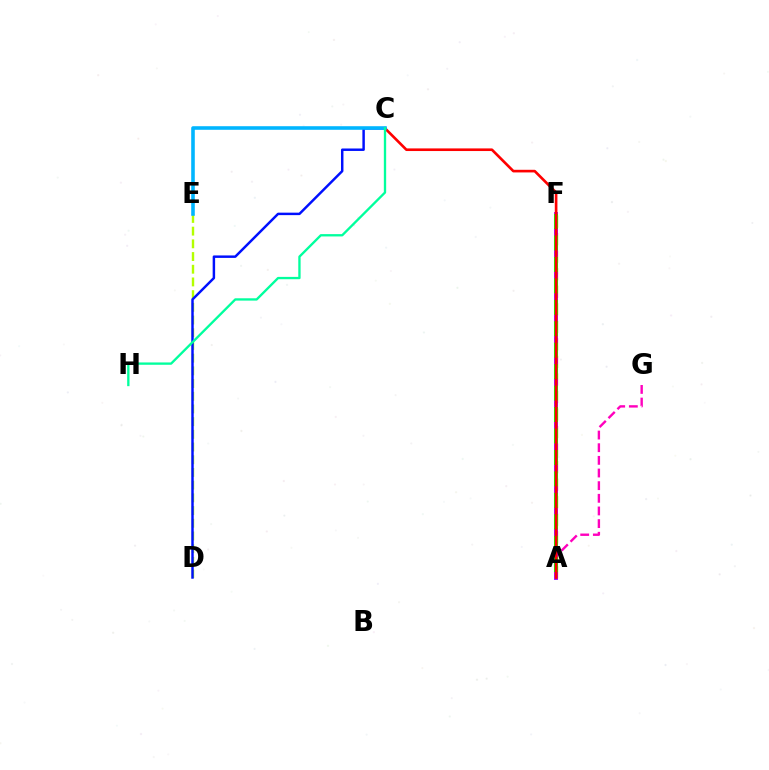{('A', 'F'): [{'color': '#ffa500', 'line_style': 'dashed', 'thickness': 2.38}, {'color': '#9b00ff', 'line_style': 'solid', 'thickness': 2.76}, {'color': '#08ff00', 'line_style': 'dashed', 'thickness': 2.91}], ('A', 'G'): [{'color': '#ff00bd', 'line_style': 'dashed', 'thickness': 1.72}], ('D', 'E'): [{'color': '#b3ff00', 'line_style': 'dashed', 'thickness': 1.73}], ('C', 'D'): [{'color': '#0010ff', 'line_style': 'solid', 'thickness': 1.77}], ('A', 'C'): [{'color': '#ff0000', 'line_style': 'solid', 'thickness': 1.9}], ('C', 'E'): [{'color': '#00b5ff', 'line_style': 'solid', 'thickness': 2.58}], ('C', 'H'): [{'color': '#00ff9d', 'line_style': 'solid', 'thickness': 1.68}]}